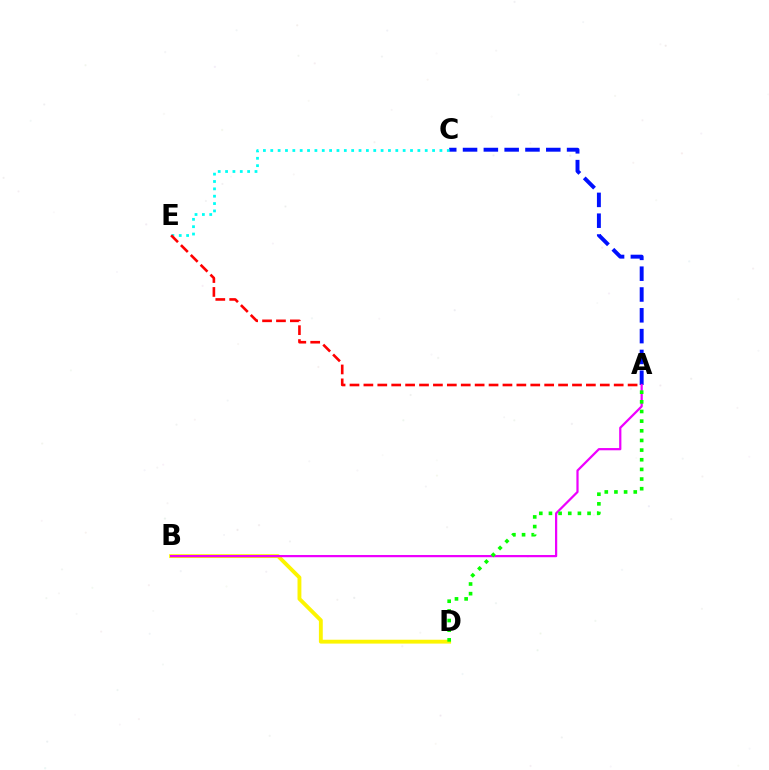{('A', 'C'): [{'color': '#0010ff', 'line_style': 'dashed', 'thickness': 2.83}], ('C', 'E'): [{'color': '#00fff6', 'line_style': 'dotted', 'thickness': 2.0}], ('B', 'D'): [{'color': '#fcf500', 'line_style': 'solid', 'thickness': 2.78}], ('A', 'B'): [{'color': '#ee00ff', 'line_style': 'solid', 'thickness': 1.61}], ('A', 'E'): [{'color': '#ff0000', 'line_style': 'dashed', 'thickness': 1.89}], ('A', 'D'): [{'color': '#08ff00', 'line_style': 'dotted', 'thickness': 2.62}]}